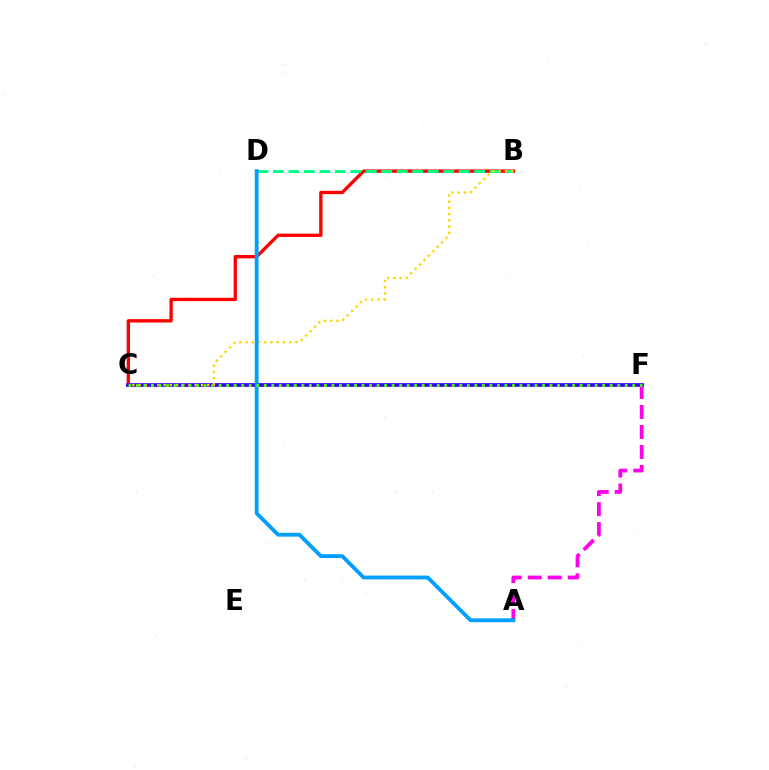{('B', 'C'): [{'color': '#ff0000', 'line_style': 'solid', 'thickness': 2.4}, {'color': '#ffd500', 'line_style': 'dotted', 'thickness': 1.69}], ('A', 'F'): [{'color': '#ff00ed', 'line_style': 'dashed', 'thickness': 2.72}], ('B', 'D'): [{'color': '#00ff86', 'line_style': 'dashed', 'thickness': 2.1}], ('C', 'F'): [{'color': '#3700ff', 'line_style': 'solid', 'thickness': 2.67}, {'color': '#4fff00', 'line_style': 'dotted', 'thickness': 2.04}], ('A', 'D'): [{'color': '#009eff', 'line_style': 'solid', 'thickness': 2.75}]}